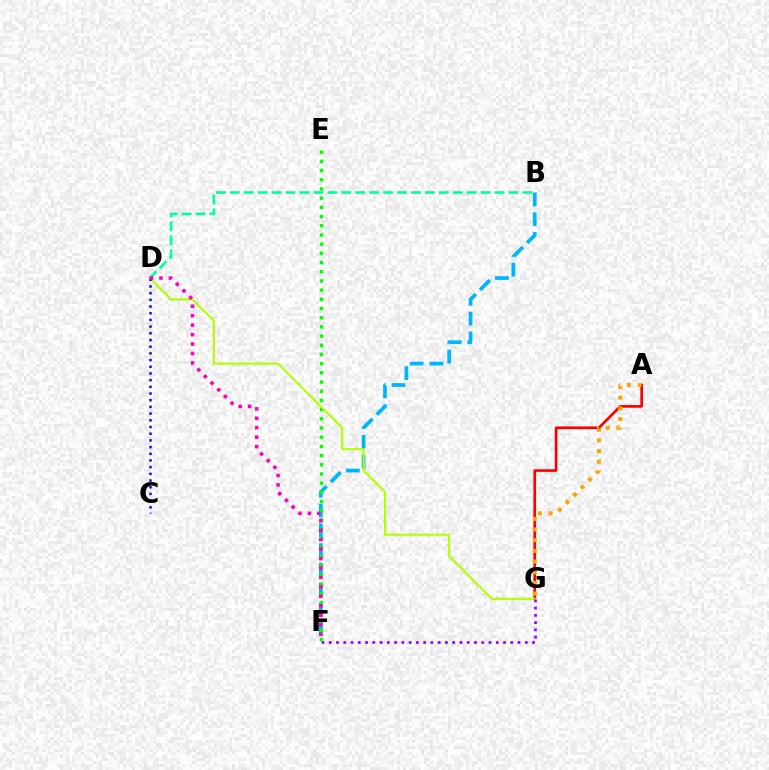{('B', 'F'): [{'color': '#00b5ff', 'line_style': 'dashed', 'thickness': 2.69}], ('E', 'F'): [{'color': '#08ff00', 'line_style': 'dotted', 'thickness': 2.5}], ('A', 'G'): [{'color': '#ff0000', 'line_style': 'solid', 'thickness': 1.92}, {'color': '#ffa500', 'line_style': 'dotted', 'thickness': 2.9}], ('D', 'G'): [{'color': '#b3ff00', 'line_style': 'solid', 'thickness': 1.53}], ('C', 'D'): [{'color': '#0010ff', 'line_style': 'dotted', 'thickness': 1.82}], ('F', 'G'): [{'color': '#9b00ff', 'line_style': 'dotted', 'thickness': 1.97}], ('B', 'D'): [{'color': '#00ff9d', 'line_style': 'dashed', 'thickness': 1.89}], ('D', 'F'): [{'color': '#ff00bd', 'line_style': 'dotted', 'thickness': 2.57}]}